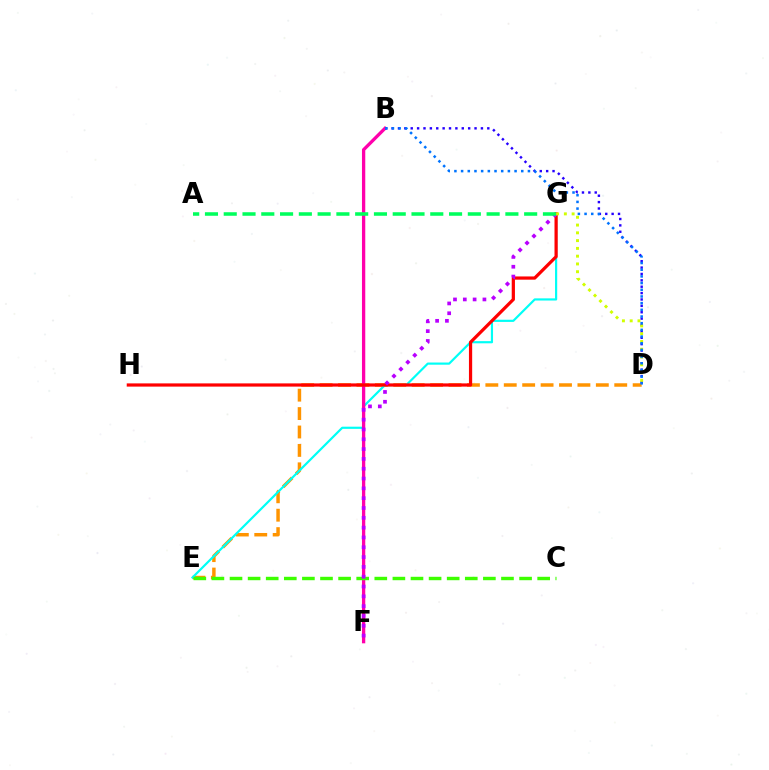{('D', 'E'): [{'color': '#ff9400', 'line_style': 'dashed', 'thickness': 2.5}], ('E', 'G'): [{'color': '#00fff6', 'line_style': 'solid', 'thickness': 1.57}], ('B', 'F'): [{'color': '#ff00ac', 'line_style': 'solid', 'thickness': 2.37}], ('B', 'D'): [{'color': '#2500ff', 'line_style': 'dotted', 'thickness': 1.73}, {'color': '#0074ff', 'line_style': 'dotted', 'thickness': 1.82}], ('G', 'H'): [{'color': '#ff0000', 'line_style': 'solid', 'thickness': 2.32}], ('C', 'E'): [{'color': '#3dff00', 'line_style': 'dashed', 'thickness': 2.46}], ('F', 'G'): [{'color': '#b900ff', 'line_style': 'dotted', 'thickness': 2.67}], ('D', 'G'): [{'color': '#d1ff00', 'line_style': 'dotted', 'thickness': 2.11}], ('A', 'G'): [{'color': '#00ff5c', 'line_style': 'dashed', 'thickness': 2.55}]}